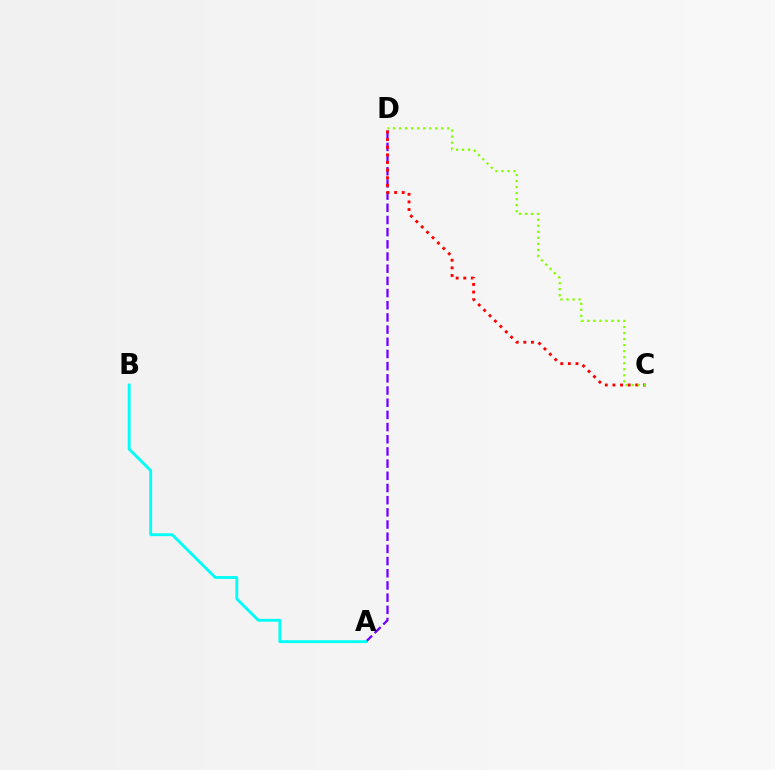{('A', 'D'): [{'color': '#7200ff', 'line_style': 'dashed', 'thickness': 1.66}], ('C', 'D'): [{'color': '#ff0000', 'line_style': 'dotted', 'thickness': 2.07}, {'color': '#84ff00', 'line_style': 'dotted', 'thickness': 1.64}], ('A', 'B'): [{'color': '#00fff6', 'line_style': 'solid', 'thickness': 2.05}]}